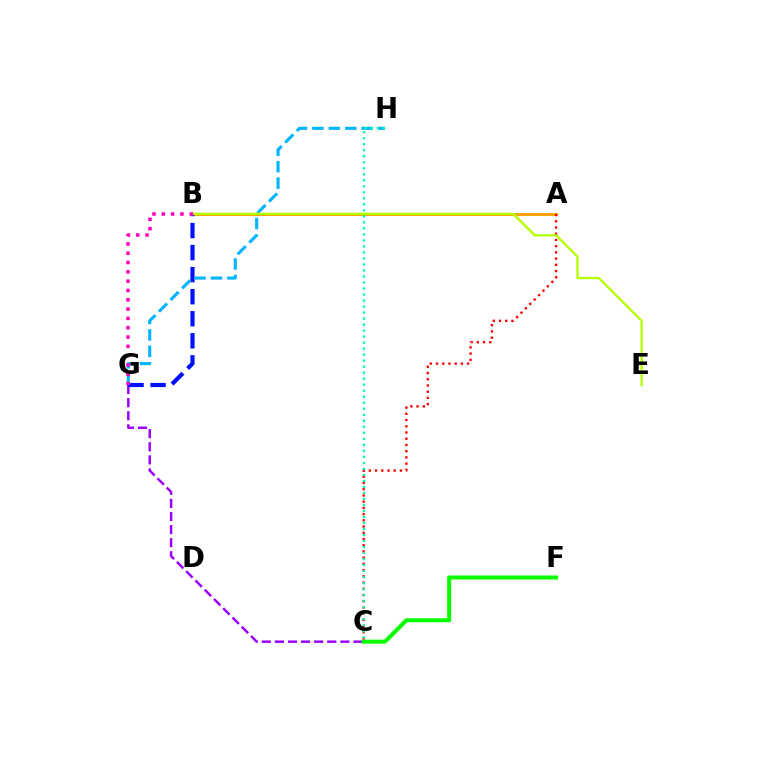{('A', 'B'): [{'color': '#ffa500', 'line_style': 'solid', 'thickness': 2.16}], ('C', 'G'): [{'color': '#9b00ff', 'line_style': 'dashed', 'thickness': 1.78}], ('B', 'G'): [{'color': '#0010ff', 'line_style': 'dashed', 'thickness': 2.99}, {'color': '#ff00bd', 'line_style': 'dotted', 'thickness': 2.53}], ('A', 'C'): [{'color': '#ff0000', 'line_style': 'dotted', 'thickness': 1.69}], ('G', 'H'): [{'color': '#00b5ff', 'line_style': 'dashed', 'thickness': 2.23}], ('B', 'E'): [{'color': '#b3ff00', 'line_style': 'solid', 'thickness': 1.69}], ('C', 'H'): [{'color': '#00ff9d', 'line_style': 'dotted', 'thickness': 1.63}], ('C', 'F'): [{'color': '#08ff00', 'line_style': 'solid', 'thickness': 2.91}]}